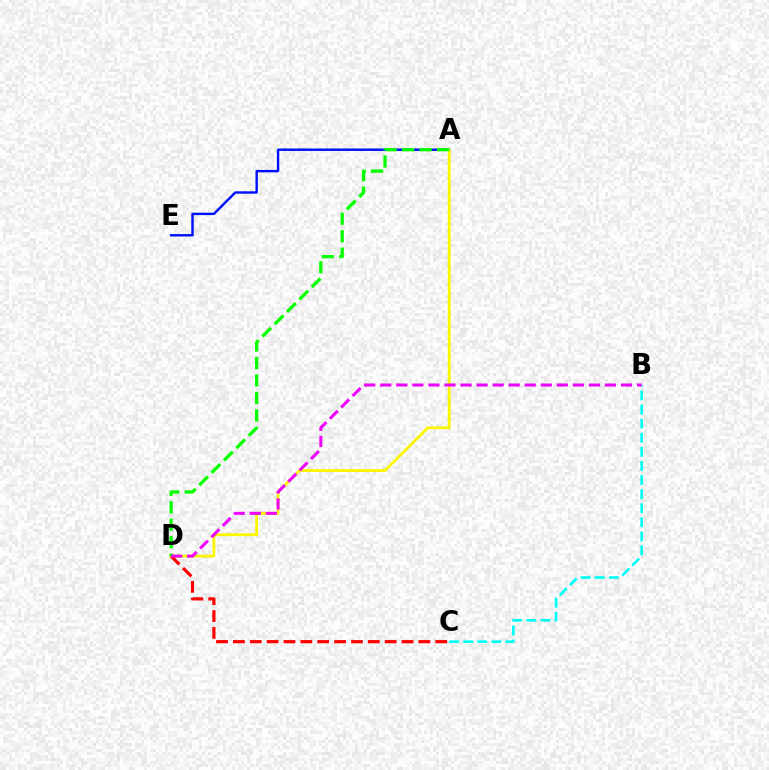{('B', 'C'): [{'color': '#00fff6', 'line_style': 'dashed', 'thickness': 1.91}], ('A', 'E'): [{'color': '#0010ff', 'line_style': 'solid', 'thickness': 1.74}], ('A', 'D'): [{'color': '#fcf500', 'line_style': 'solid', 'thickness': 2.02}, {'color': '#08ff00', 'line_style': 'dashed', 'thickness': 2.37}], ('C', 'D'): [{'color': '#ff0000', 'line_style': 'dashed', 'thickness': 2.29}], ('B', 'D'): [{'color': '#ee00ff', 'line_style': 'dashed', 'thickness': 2.18}]}